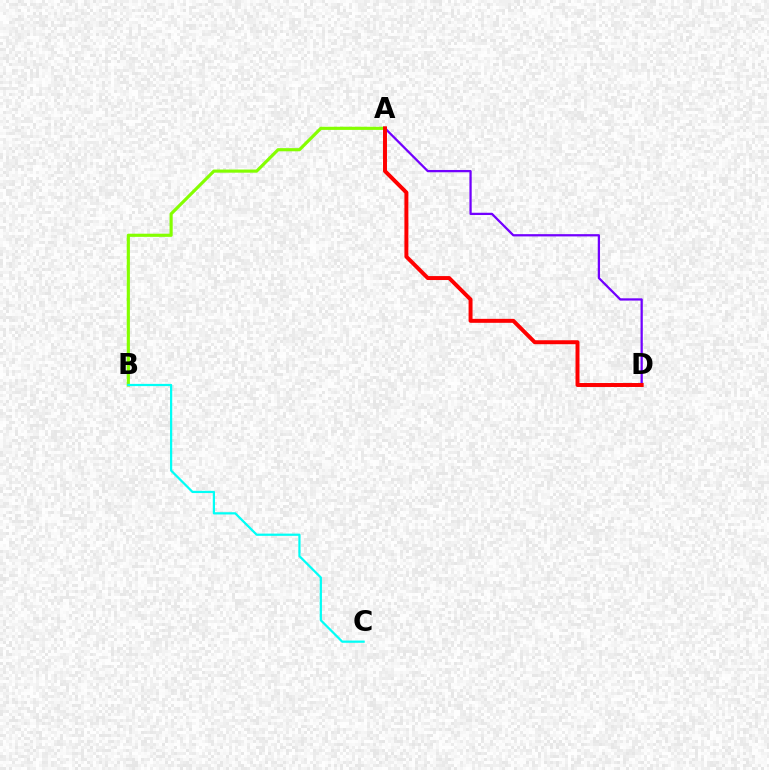{('A', 'B'): [{'color': '#84ff00', 'line_style': 'solid', 'thickness': 2.27}], ('B', 'C'): [{'color': '#00fff6', 'line_style': 'solid', 'thickness': 1.6}], ('A', 'D'): [{'color': '#7200ff', 'line_style': 'solid', 'thickness': 1.63}, {'color': '#ff0000', 'line_style': 'solid', 'thickness': 2.85}]}